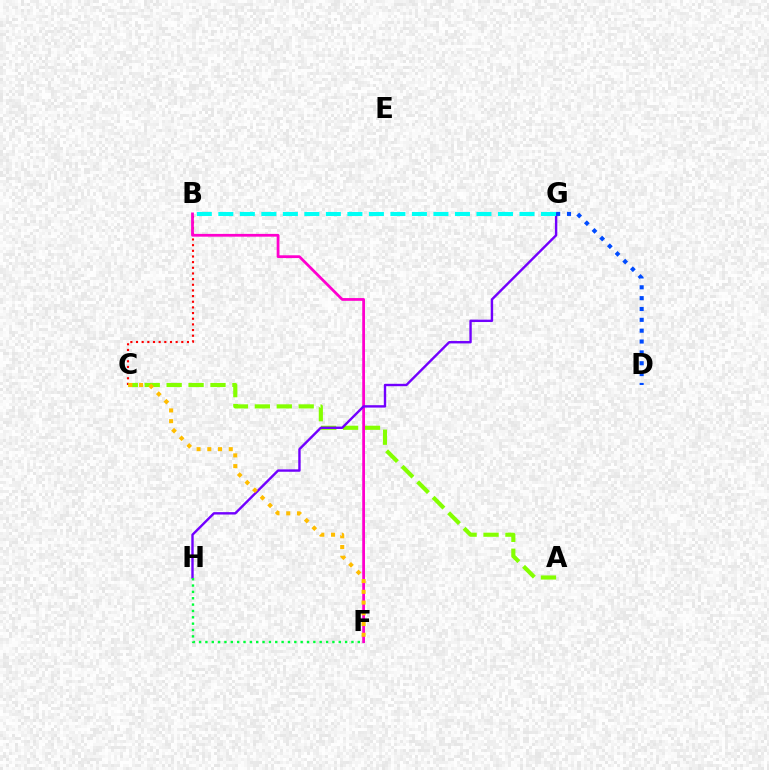{('B', 'C'): [{'color': '#ff0000', 'line_style': 'dotted', 'thickness': 1.54}], ('A', 'C'): [{'color': '#84ff00', 'line_style': 'dashed', 'thickness': 2.98}], ('B', 'F'): [{'color': '#ff00cf', 'line_style': 'solid', 'thickness': 1.99}], ('G', 'H'): [{'color': '#7200ff', 'line_style': 'solid', 'thickness': 1.73}], ('B', 'G'): [{'color': '#00fff6', 'line_style': 'dashed', 'thickness': 2.92}], ('F', 'H'): [{'color': '#00ff39', 'line_style': 'dotted', 'thickness': 1.73}], ('D', 'G'): [{'color': '#004bff', 'line_style': 'dotted', 'thickness': 2.95}], ('C', 'F'): [{'color': '#ffbd00', 'line_style': 'dotted', 'thickness': 2.92}]}